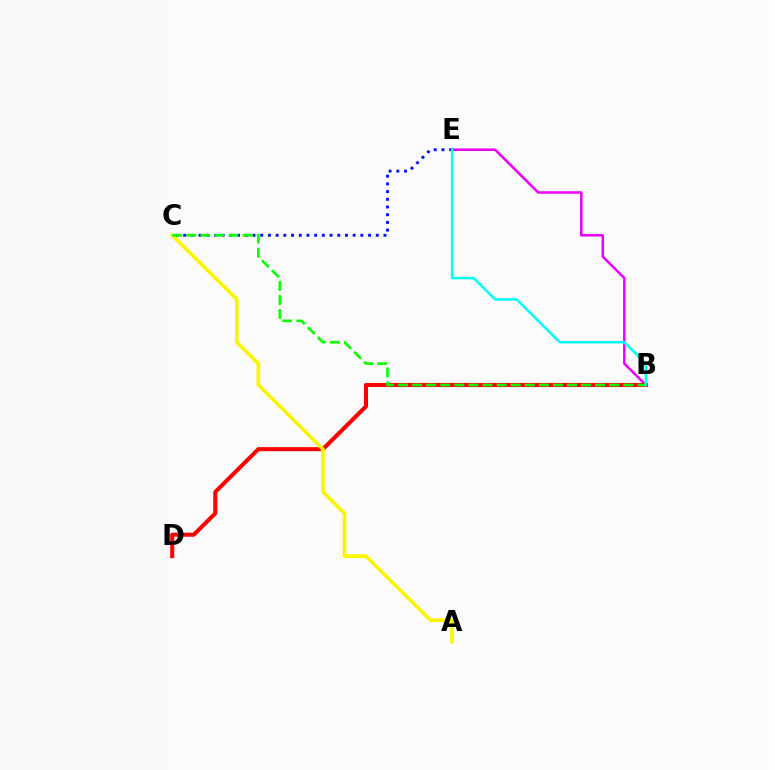{('B', 'E'): [{'color': '#ee00ff', 'line_style': 'solid', 'thickness': 1.81}, {'color': '#00fff6', 'line_style': 'solid', 'thickness': 1.81}], ('B', 'D'): [{'color': '#ff0000', 'line_style': 'solid', 'thickness': 2.92}], ('C', 'E'): [{'color': '#0010ff', 'line_style': 'dotted', 'thickness': 2.09}], ('A', 'C'): [{'color': '#fcf500', 'line_style': 'solid', 'thickness': 2.64}], ('B', 'C'): [{'color': '#08ff00', 'line_style': 'dashed', 'thickness': 1.91}]}